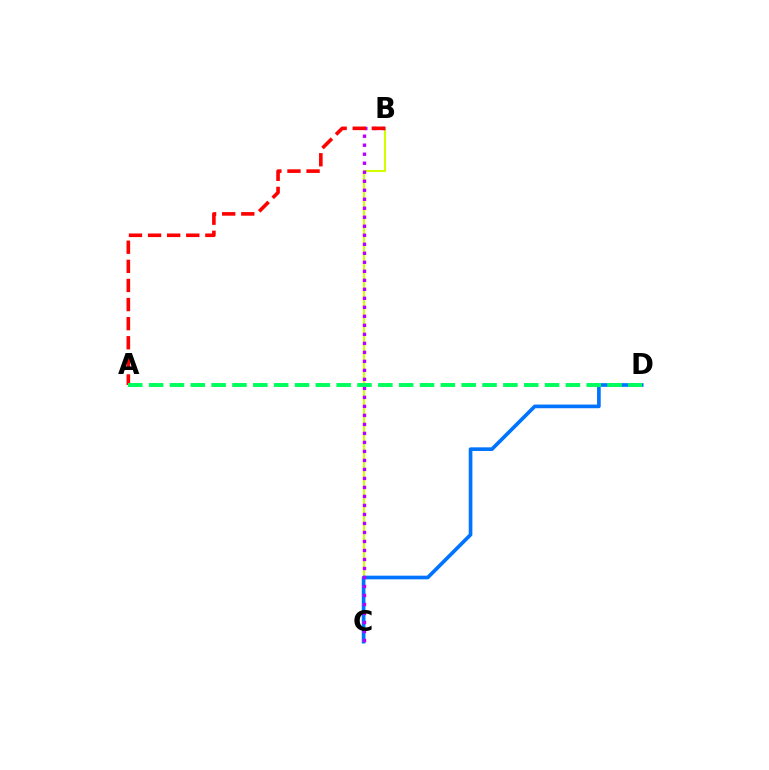{('B', 'C'): [{'color': '#d1ff00', 'line_style': 'solid', 'thickness': 1.52}, {'color': '#b900ff', 'line_style': 'dotted', 'thickness': 2.45}], ('C', 'D'): [{'color': '#0074ff', 'line_style': 'solid', 'thickness': 2.64}], ('A', 'B'): [{'color': '#ff0000', 'line_style': 'dashed', 'thickness': 2.6}], ('A', 'D'): [{'color': '#00ff5c', 'line_style': 'dashed', 'thickness': 2.83}]}